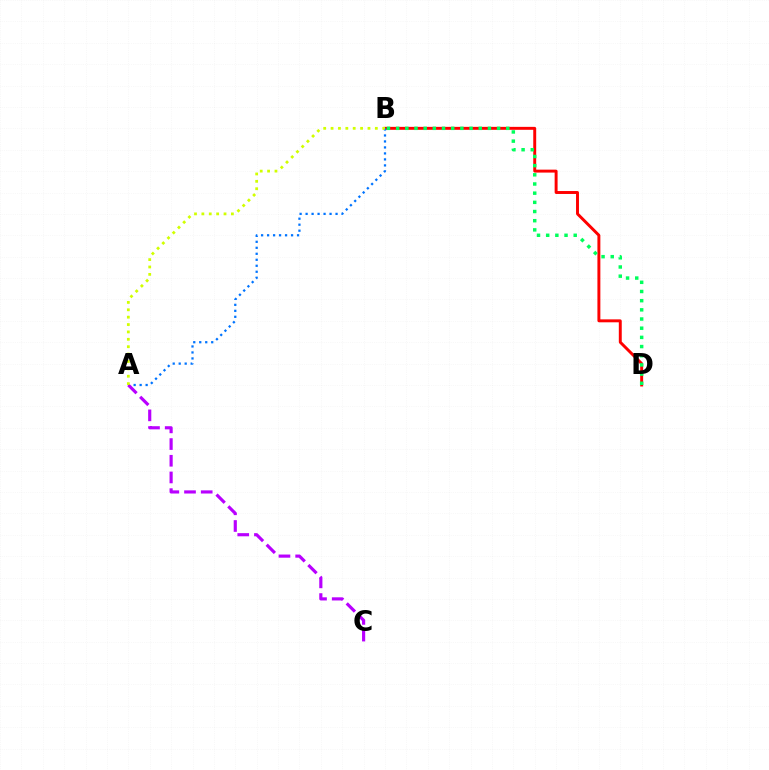{('B', 'D'): [{'color': '#ff0000', 'line_style': 'solid', 'thickness': 2.12}, {'color': '#00ff5c', 'line_style': 'dotted', 'thickness': 2.49}], ('A', 'B'): [{'color': '#0074ff', 'line_style': 'dotted', 'thickness': 1.63}, {'color': '#d1ff00', 'line_style': 'dotted', 'thickness': 2.01}], ('A', 'C'): [{'color': '#b900ff', 'line_style': 'dashed', 'thickness': 2.27}]}